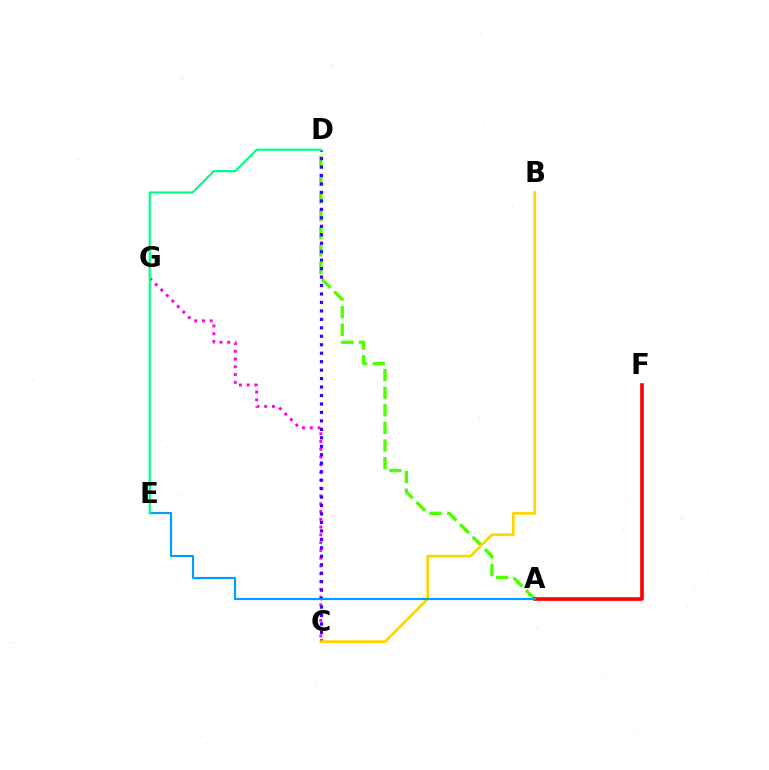{('A', 'D'): [{'color': '#4fff00', 'line_style': 'dashed', 'thickness': 2.39}], ('C', 'G'): [{'color': '#ff00ed', 'line_style': 'dotted', 'thickness': 2.11}], ('A', 'F'): [{'color': '#ff0000', 'line_style': 'solid', 'thickness': 2.63}], ('C', 'D'): [{'color': '#3700ff', 'line_style': 'dotted', 'thickness': 2.3}], ('B', 'C'): [{'color': '#ffd500', 'line_style': 'solid', 'thickness': 1.98}], ('A', 'E'): [{'color': '#009eff', 'line_style': 'solid', 'thickness': 1.56}], ('D', 'E'): [{'color': '#00ff86', 'line_style': 'solid', 'thickness': 1.59}]}